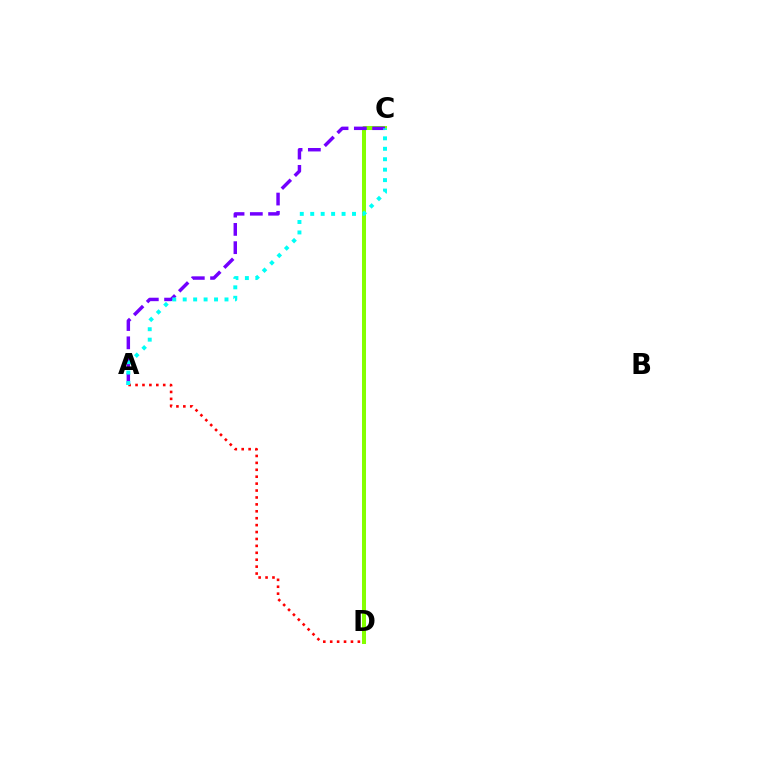{('C', 'D'): [{'color': '#84ff00', 'line_style': 'solid', 'thickness': 2.9}], ('A', 'C'): [{'color': '#7200ff', 'line_style': 'dashed', 'thickness': 2.48}, {'color': '#00fff6', 'line_style': 'dotted', 'thickness': 2.84}], ('A', 'D'): [{'color': '#ff0000', 'line_style': 'dotted', 'thickness': 1.88}]}